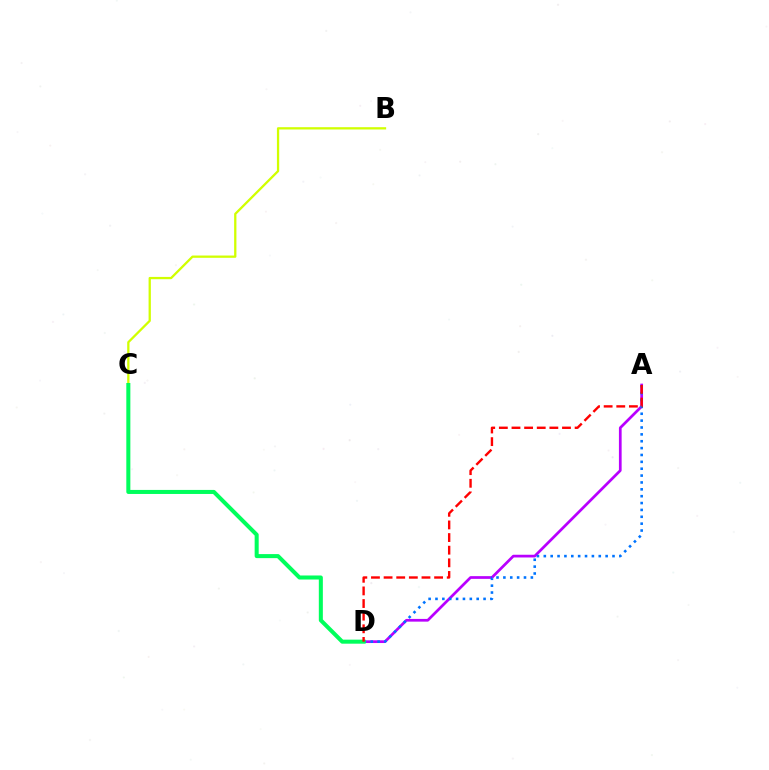{('A', 'D'): [{'color': '#b900ff', 'line_style': 'solid', 'thickness': 1.96}, {'color': '#0074ff', 'line_style': 'dotted', 'thickness': 1.87}, {'color': '#ff0000', 'line_style': 'dashed', 'thickness': 1.72}], ('B', 'C'): [{'color': '#d1ff00', 'line_style': 'solid', 'thickness': 1.65}], ('C', 'D'): [{'color': '#00ff5c', 'line_style': 'solid', 'thickness': 2.9}]}